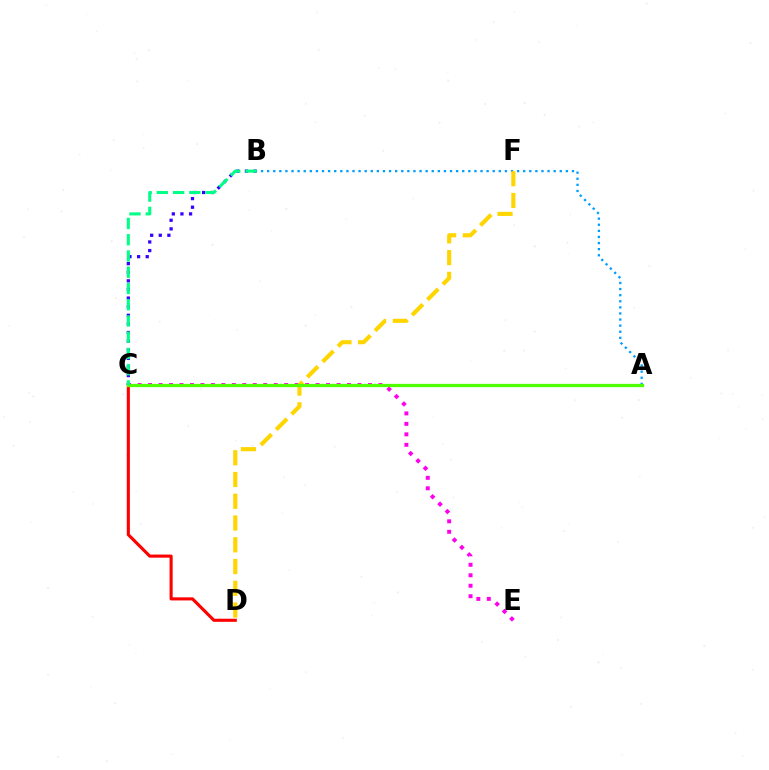{('B', 'C'): [{'color': '#3700ff', 'line_style': 'dotted', 'thickness': 2.34}, {'color': '#00ff86', 'line_style': 'dashed', 'thickness': 2.21}], ('C', 'D'): [{'color': '#ff0000', 'line_style': 'solid', 'thickness': 2.24}], ('A', 'B'): [{'color': '#009eff', 'line_style': 'dotted', 'thickness': 1.66}], ('C', 'E'): [{'color': '#ff00ed', 'line_style': 'dotted', 'thickness': 2.84}], ('D', 'F'): [{'color': '#ffd500', 'line_style': 'dashed', 'thickness': 2.96}], ('A', 'C'): [{'color': '#4fff00', 'line_style': 'solid', 'thickness': 2.35}]}